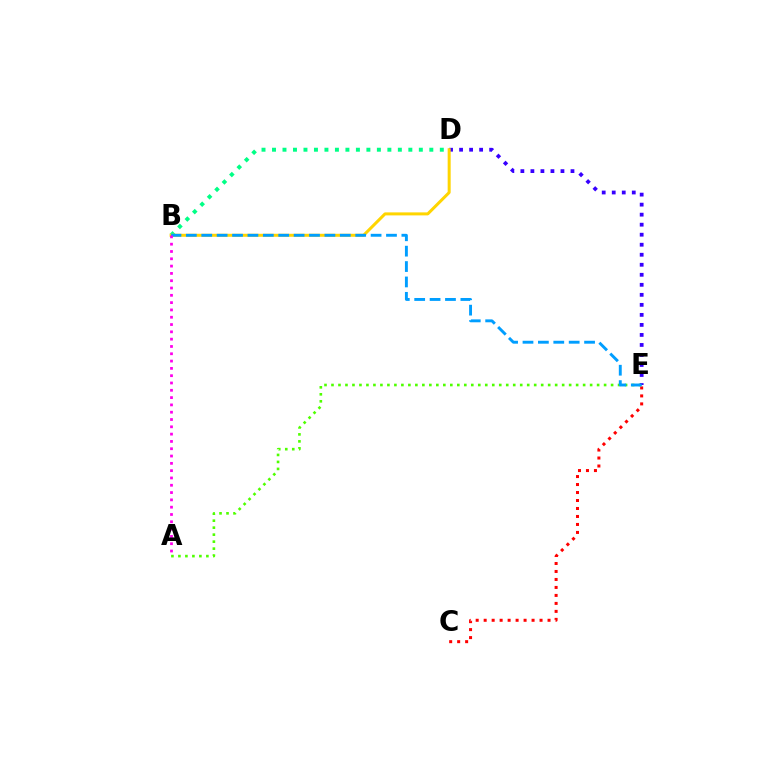{('A', 'E'): [{'color': '#4fff00', 'line_style': 'dotted', 'thickness': 1.9}], ('D', 'E'): [{'color': '#3700ff', 'line_style': 'dotted', 'thickness': 2.72}], ('C', 'E'): [{'color': '#ff0000', 'line_style': 'dotted', 'thickness': 2.17}], ('B', 'D'): [{'color': '#00ff86', 'line_style': 'dotted', 'thickness': 2.85}, {'color': '#ffd500', 'line_style': 'solid', 'thickness': 2.17}], ('B', 'E'): [{'color': '#009eff', 'line_style': 'dashed', 'thickness': 2.09}], ('A', 'B'): [{'color': '#ff00ed', 'line_style': 'dotted', 'thickness': 1.98}]}